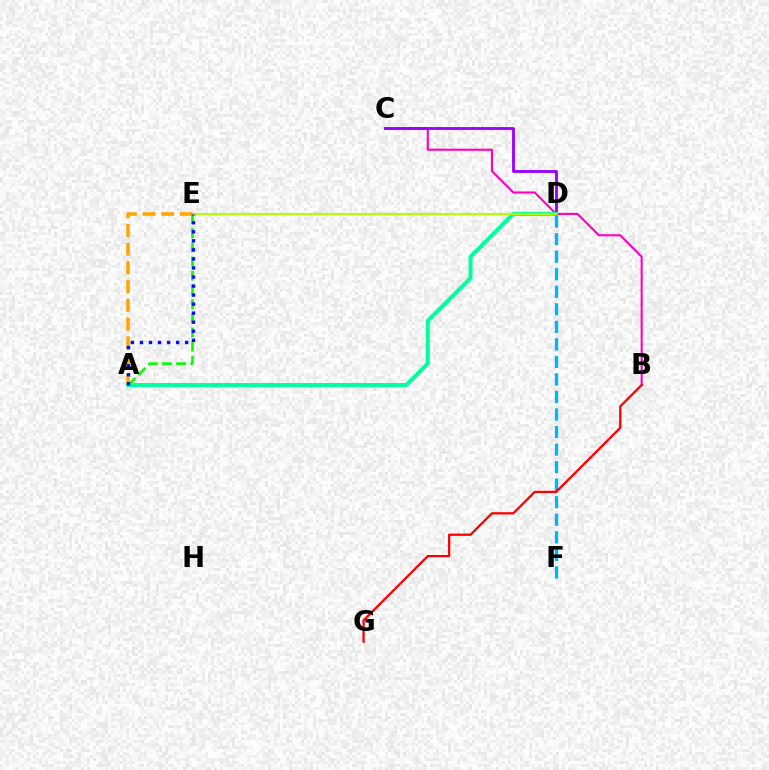{('A', 'E'): [{'color': '#ffa500', 'line_style': 'dashed', 'thickness': 2.54}, {'color': '#08ff00', 'line_style': 'dashed', 'thickness': 1.93}, {'color': '#0010ff', 'line_style': 'dotted', 'thickness': 2.46}], ('B', 'C'): [{'color': '#ff00bd', 'line_style': 'solid', 'thickness': 1.51}], ('C', 'D'): [{'color': '#9b00ff', 'line_style': 'solid', 'thickness': 2.04}], ('A', 'D'): [{'color': '#00ff9d', 'line_style': 'solid', 'thickness': 2.89}], ('D', 'E'): [{'color': '#b3ff00', 'line_style': 'solid', 'thickness': 1.53}], ('D', 'F'): [{'color': '#00b5ff', 'line_style': 'dashed', 'thickness': 2.38}], ('B', 'G'): [{'color': '#ff0000', 'line_style': 'solid', 'thickness': 1.65}]}